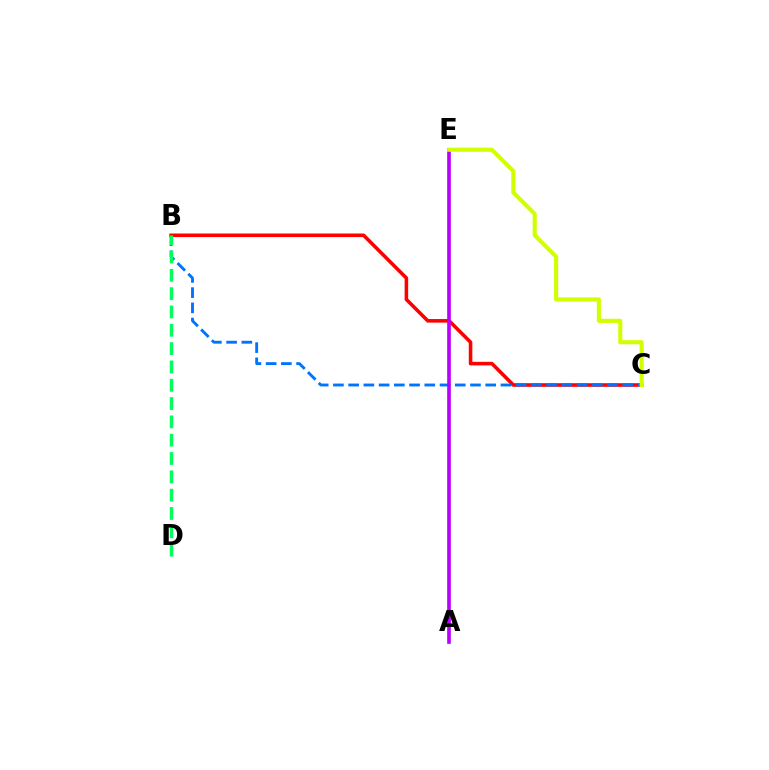{('B', 'C'): [{'color': '#ff0000', 'line_style': 'solid', 'thickness': 2.57}, {'color': '#0074ff', 'line_style': 'dashed', 'thickness': 2.07}], ('A', 'E'): [{'color': '#b900ff', 'line_style': 'solid', 'thickness': 2.62}], ('B', 'D'): [{'color': '#00ff5c', 'line_style': 'dashed', 'thickness': 2.49}], ('C', 'E'): [{'color': '#d1ff00', 'line_style': 'solid', 'thickness': 2.96}]}